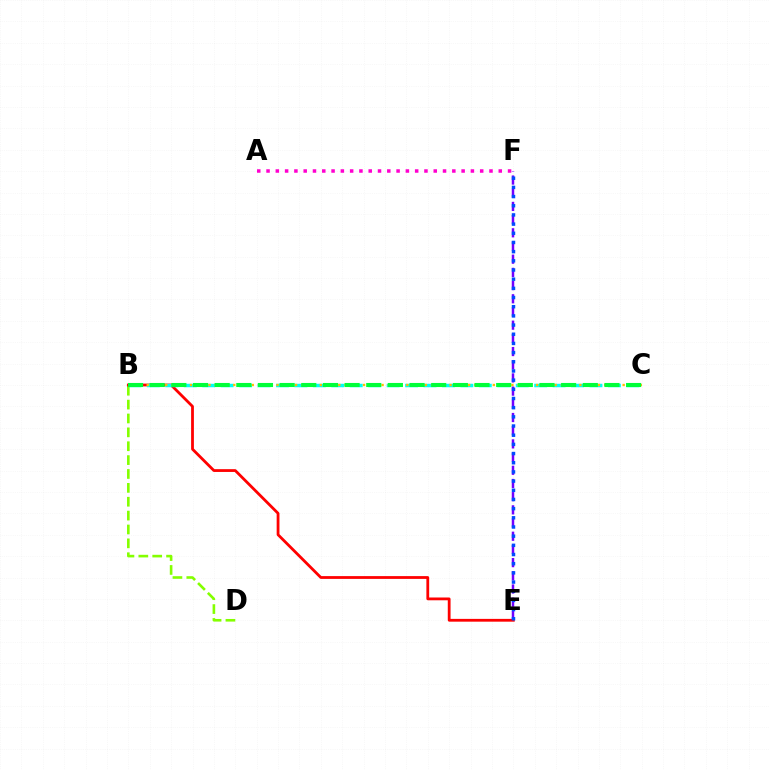{('A', 'F'): [{'color': '#ff00cf', 'line_style': 'dotted', 'thickness': 2.52}], ('B', 'D'): [{'color': '#84ff00', 'line_style': 'dashed', 'thickness': 1.88}], ('B', 'E'): [{'color': '#ff0000', 'line_style': 'solid', 'thickness': 2.01}], ('B', 'C'): [{'color': '#00fff6', 'line_style': 'dashed', 'thickness': 2.51}, {'color': '#ffbd00', 'line_style': 'dotted', 'thickness': 1.68}, {'color': '#00ff39', 'line_style': 'dashed', 'thickness': 2.94}], ('E', 'F'): [{'color': '#7200ff', 'line_style': 'dashed', 'thickness': 1.79}, {'color': '#004bff', 'line_style': 'dotted', 'thickness': 2.49}]}